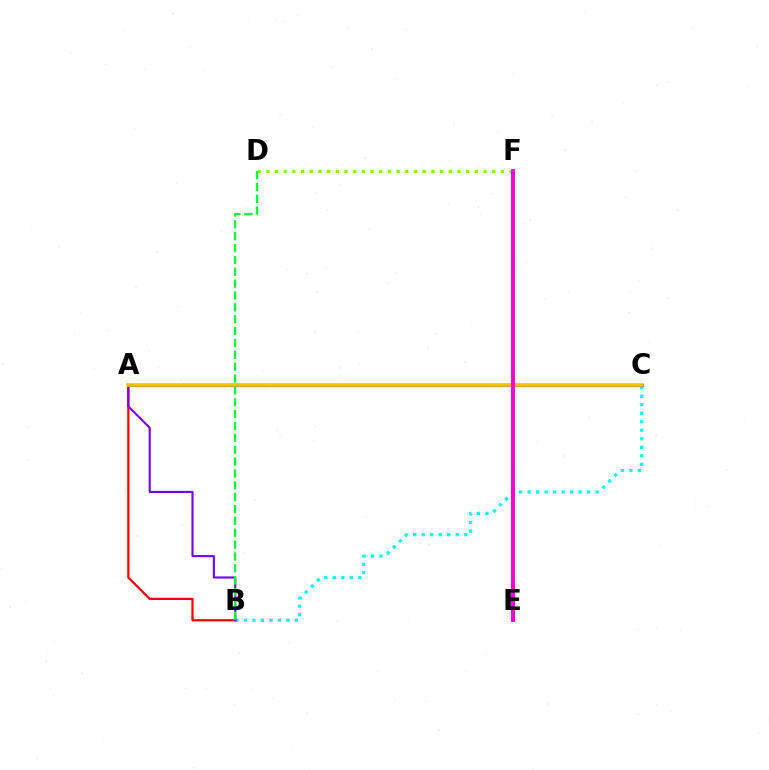{('D', 'F'): [{'color': '#84ff00', 'line_style': 'dotted', 'thickness': 2.36}], ('B', 'C'): [{'color': '#00fff6', 'line_style': 'dotted', 'thickness': 2.31}], ('A', 'C'): [{'color': '#004bff', 'line_style': 'solid', 'thickness': 2.23}, {'color': '#ffbd00', 'line_style': 'solid', 'thickness': 2.58}], ('A', 'B'): [{'color': '#ff0000', 'line_style': 'solid', 'thickness': 1.61}, {'color': '#7200ff', 'line_style': 'solid', 'thickness': 1.52}], ('B', 'D'): [{'color': '#00ff39', 'line_style': 'dashed', 'thickness': 1.61}], ('E', 'F'): [{'color': '#ff00cf', 'line_style': 'solid', 'thickness': 2.85}]}